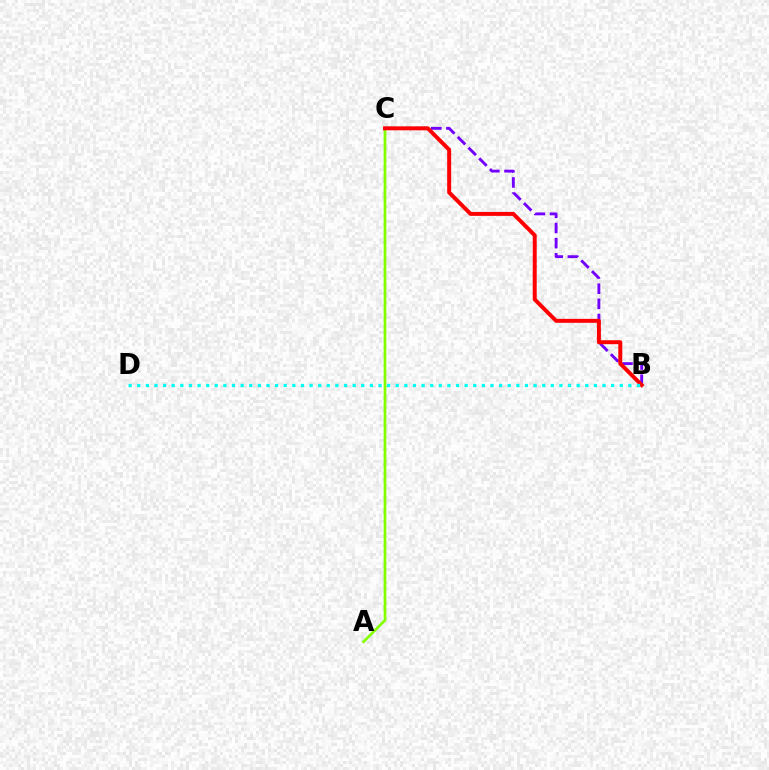{('B', 'C'): [{'color': '#7200ff', 'line_style': 'dashed', 'thickness': 2.06}, {'color': '#ff0000', 'line_style': 'solid', 'thickness': 2.85}], ('A', 'C'): [{'color': '#84ff00', 'line_style': 'solid', 'thickness': 1.97}], ('B', 'D'): [{'color': '#00fff6', 'line_style': 'dotted', 'thickness': 2.34}]}